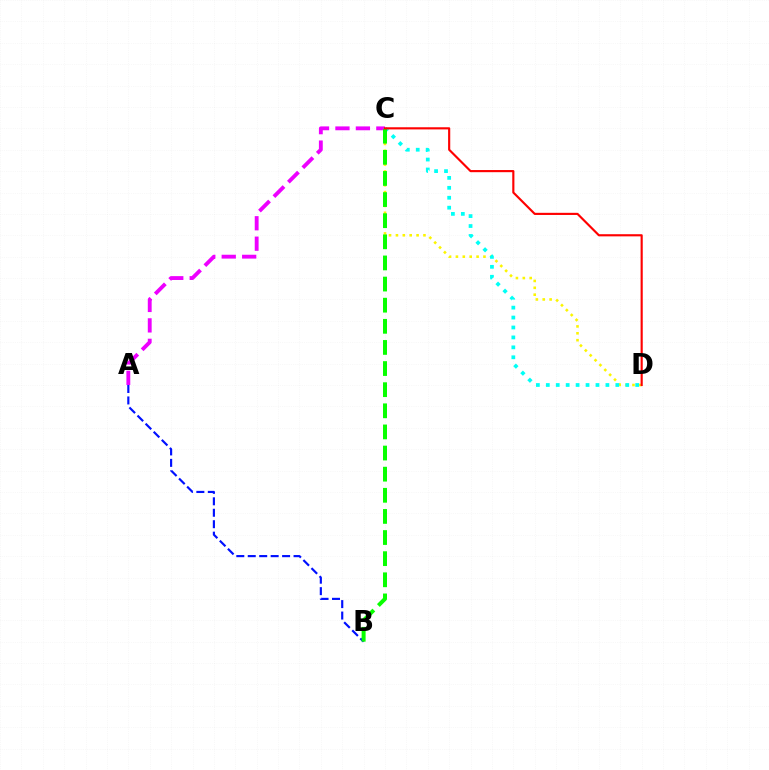{('A', 'C'): [{'color': '#ee00ff', 'line_style': 'dashed', 'thickness': 2.78}], ('C', 'D'): [{'color': '#fcf500', 'line_style': 'dotted', 'thickness': 1.87}, {'color': '#00fff6', 'line_style': 'dotted', 'thickness': 2.7}, {'color': '#ff0000', 'line_style': 'solid', 'thickness': 1.55}], ('A', 'B'): [{'color': '#0010ff', 'line_style': 'dashed', 'thickness': 1.56}], ('B', 'C'): [{'color': '#08ff00', 'line_style': 'dashed', 'thickness': 2.87}]}